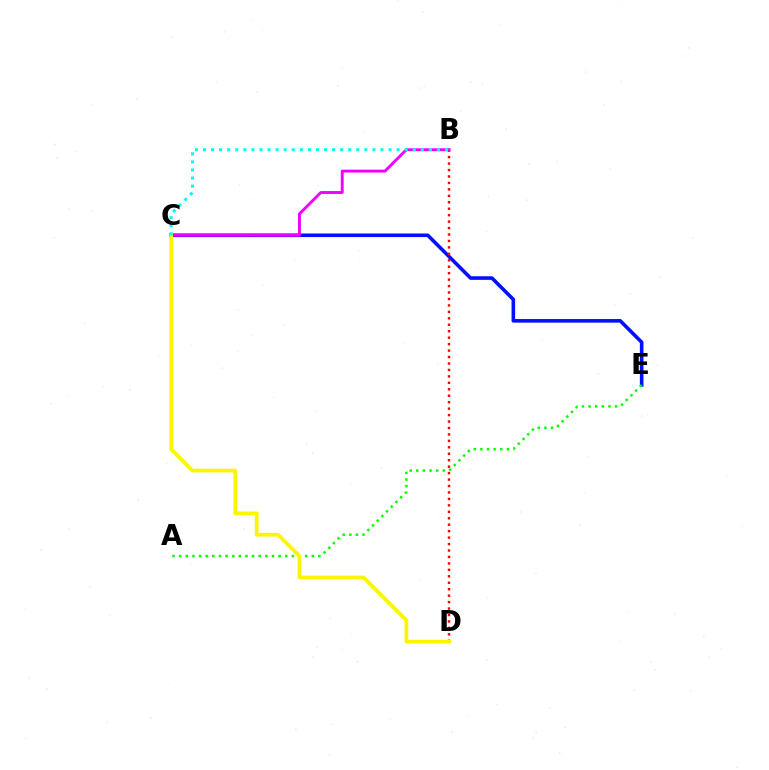{('C', 'E'): [{'color': '#0010ff', 'line_style': 'solid', 'thickness': 2.59}], ('B', 'D'): [{'color': '#ff0000', 'line_style': 'dotted', 'thickness': 1.75}], ('B', 'C'): [{'color': '#ee00ff', 'line_style': 'solid', 'thickness': 2.08}, {'color': '#00fff6', 'line_style': 'dotted', 'thickness': 2.19}], ('A', 'E'): [{'color': '#08ff00', 'line_style': 'dotted', 'thickness': 1.8}], ('C', 'D'): [{'color': '#fcf500', 'line_style': 'solid', 'thickness': 2.67}]}